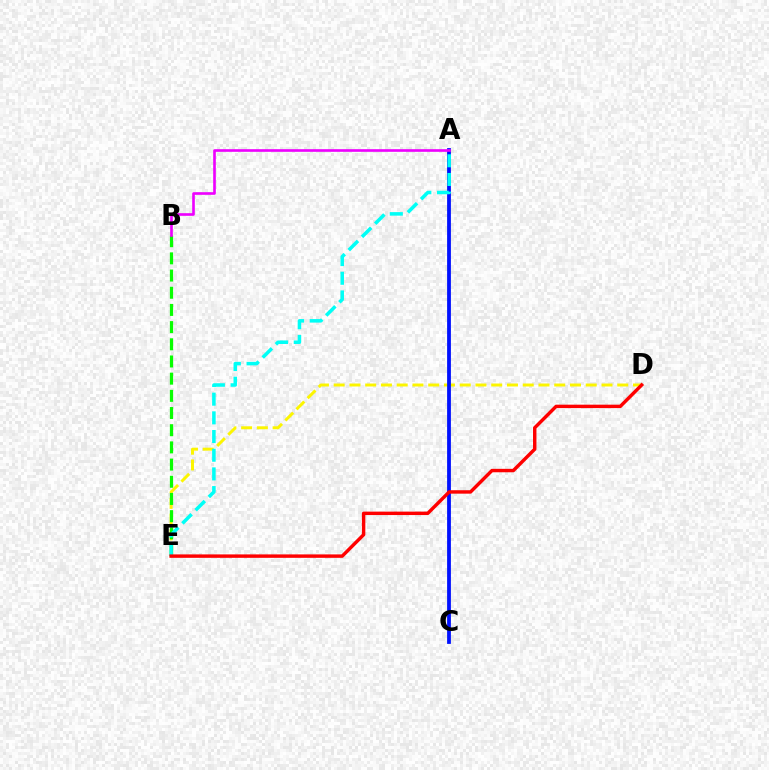{('D', 'E'): [{'color': '#fcf500', 'line_style': 'dashed', 'thickness': 2.14}, {'color': '#ff0000', 'line_style': 'solid', 'thickness': 2.47}], ('B', 'E'): [{'color': '#08ff00', 'line_style': 'dashed', 'thickness': 2.33}], ('A', 'C'): [{'color': '#0010ff', 'line_style': 'solid', 'thickness': 2.73}], ('A', 'B'): [{'color': '#ee00ff', 'line_style': 'solid', 'thickness': 1.9}], ('A', 'E'): [{'color': '#00fff6', 'line_style': 'dashed', 'thickness': 2.54}]}